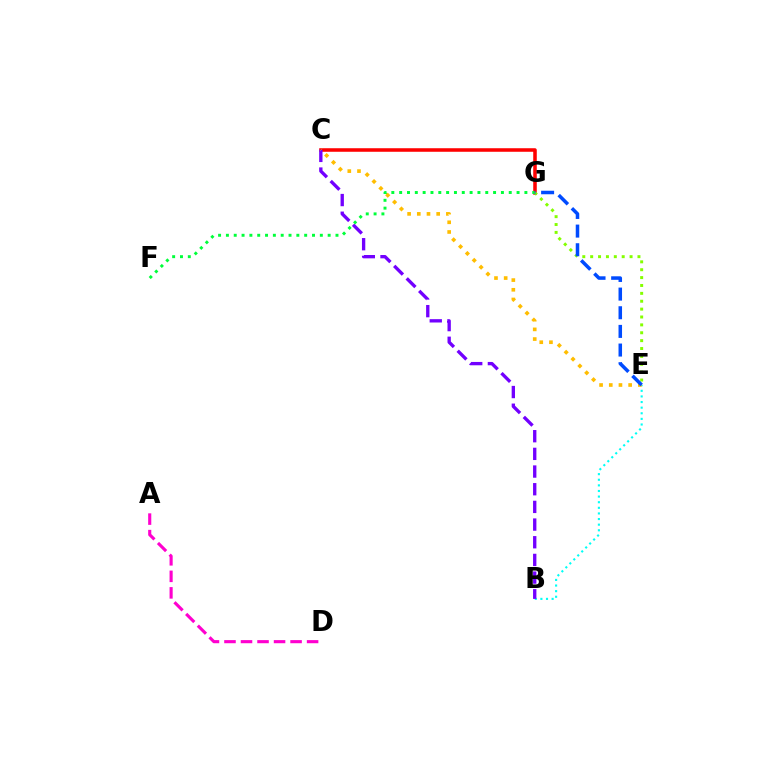{('B', 'E'): [{'color': '#00fff6', 'line_style': 'dotted', 'thickness': 1.53}], ('C', 'G'): [{'color': '#ff0000', 'line_style': 'solid', 'thickness': 2.55}], ('E', 'G'): [{'color': '#84ff00', 'line_style': 'dotted', 'thickness': 2.14}, {'color': '#004bff', 'line_style': 'dashed', 'thickness': 2.53}], ('B', 'C'): [{'color': '#7200ff', 'line_style': 'dashed', 'thickness': 2.4}], ('F', 'G'): [{'color': '#00ff39', 'line_style': 'dotted', 'thickness': 2.13}], ('A', 'D'): [{'color': '#ff00cf', 'line_style': 'dashed', 'thickness': 2.24}], ('C', 'E'): [{'color': '#ffbd00', 'line_style': 'dotted', 'thickness': 2.63}]}